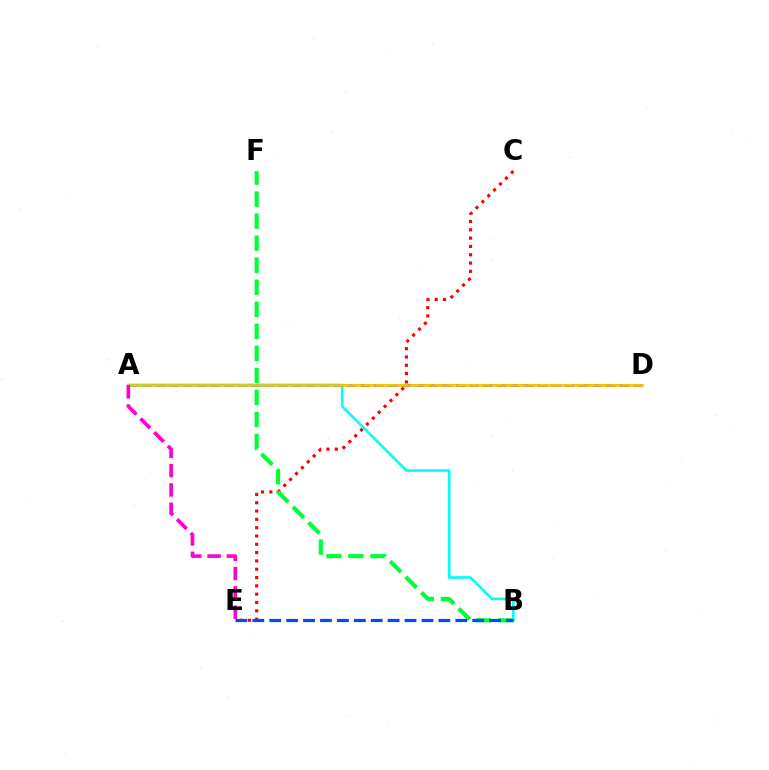{('A', 'D'): [{'color': '#7200ff', 'line_style': 'dashed', 'thickness': 1.85}, {'color': '#84ff00', 'line_style': 'dashed', 'thickness': 1.59}, {'color': '#ffbd00', 'line_style': 'solid', 'thickness': 1.8}], ('C', 'E'): [{'color': '#ff0000', 'line_style': 'dotted', 'thickness': 2.26}], ('A', 'B'): [{'color': '#00fff6', 'line_style': 'solid', 'thickness': 1.9}], ('B', 'F'): [{'color': '#00ff39', 'line_style': 'dashed', 'thickness': 2.99}], ('A', 'E'): [{'color': '#ff00cf', 'line_style': 'dashed', 'thickness': 2.62}], ('B', 'E'): [{'color': '#004bff', 'line_style': 'dashed', 'thickness': 2.3}]}